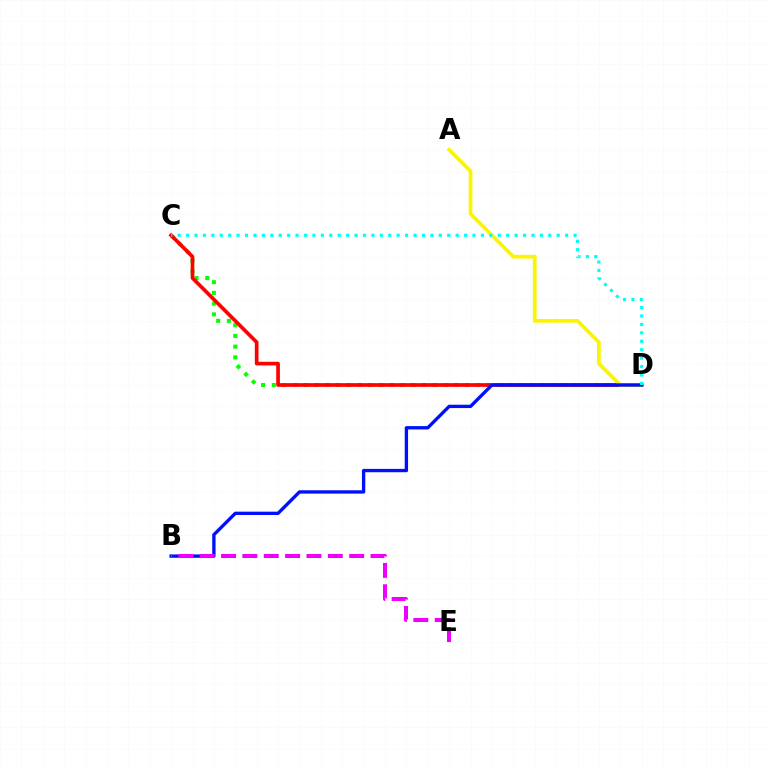{('C', 'D'): [{'color': '#08ff00', 'line_style': 'dotted', 'thickness': 2.92}, {'color': '#ff0000', 'line_style': 'solid', 'thickness': 2.65}, {'color': '#00fff6', 'line_style': 'dotted', 'thickness': 2.29}], ('A', 'D'): [{'color': '#fcf500', 'line_style': 'solid', 'thickness': 2.68}], ('B', 'D'): [{'color': '#0010ff', 'line_style': 'solid', 'thickness': 2.41}], ('B', 'E'): [{'color': '#ee00ff', 'line_style': 'dashed', 'thickness': 2.9}]}